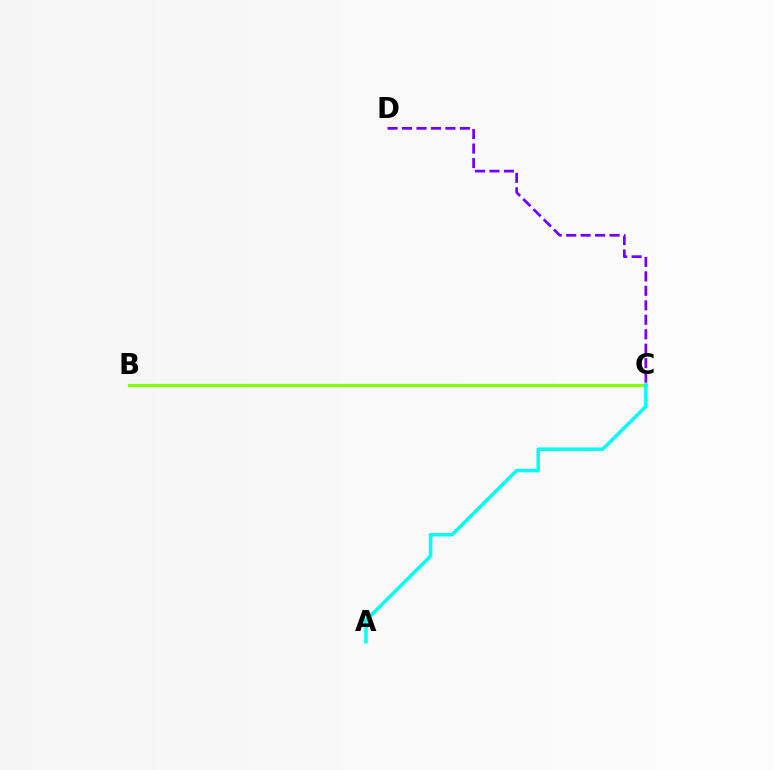{('C', 'D'): [{'color': '#7200ff', 'line_style': 'dashed', 'thickness': 1.97}], ('B', 'C'): [{'color': '#ff0000', 'line_style': 'dotted', 'thickness': 2.03}, {'color': '#84ff00', 'line_style': 'solid', 'thickness': 2.3}], ('A', 'C'): [{'color': '#00fff6', 'line_style': 'solid', 'thickness': 2.5}]}